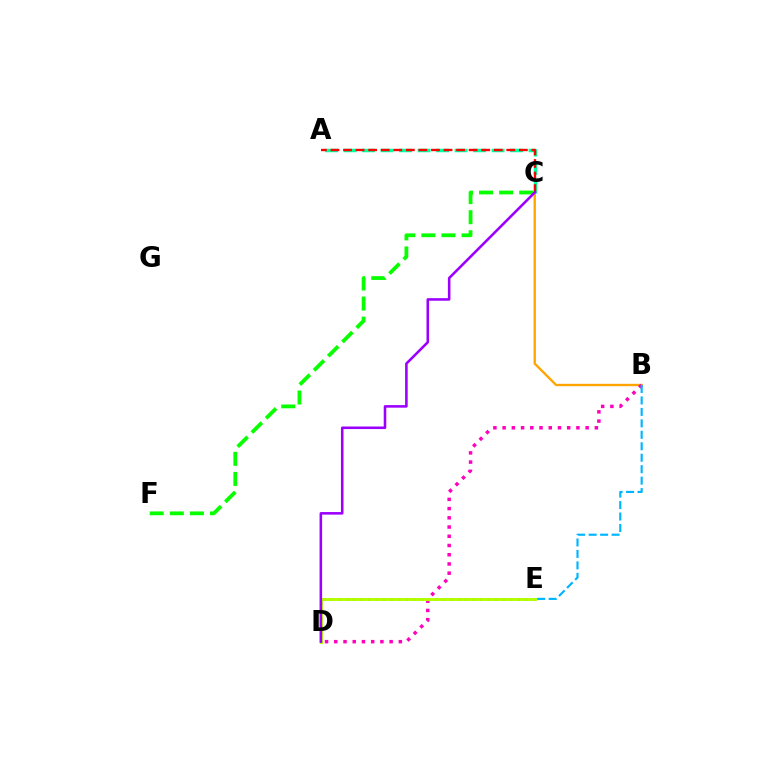{('D', 'E'): [{'color': '#0010ff', 'line_style': 'dotted', 'thickness': 2.03}, {'color': '#b3ff00', 'line_style': 'solid', 'thickness': 2.11}], ('B', 'C'): [{'color': '#ffa500', 'line_style': 'solid', 'thickness': 1.69}], ('B', 'D'): [{'color': '#ff00bd', 'line_style': 'dotted', 'thickness': 2.51}], ('A', 'C'): [{'color': '#00ff9d', 'line_style': 'dashed', 'thickness': 2.51}, {'color': '#ff0000', 'line_style': 'dashed', 'thickness': 1.71}], ('C', 'F'): [{'color': '#08ff00', 'line_style': 'dashed', 'thickness': 2.73}], ('B', 'E'): [{'color': '#00b5ff', 'line_style': 'dashed', 'thickness': 1.56}], ('C', 'D'): [{'color': '#9b00ff', 'line_style': 'solid', 'thickness': 1.85}]}